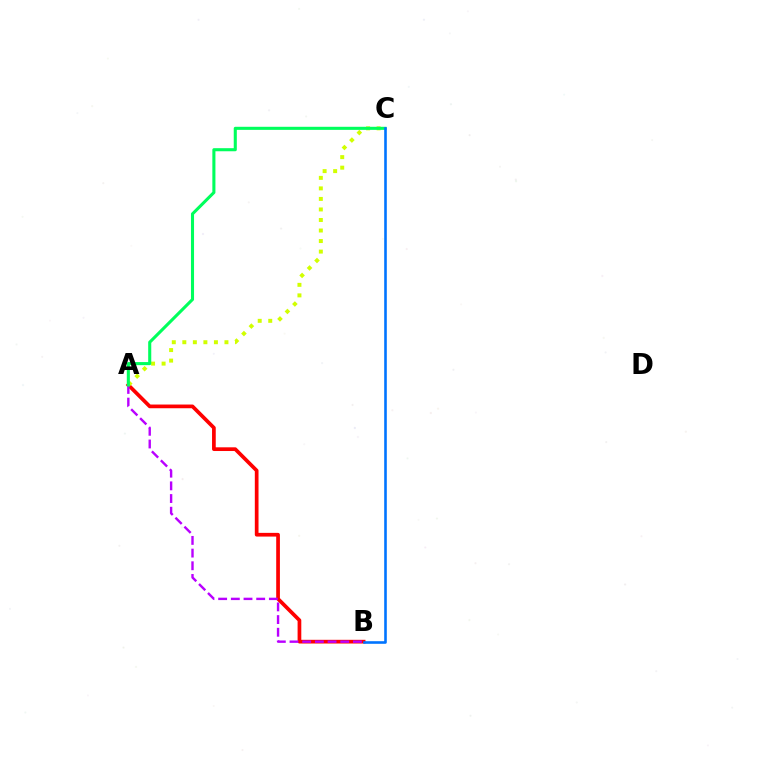{('A', 'B'): [{'color': '#ff0000', 'line_style': 'solid', 'thickness': 2.67}, {'color': '#b900ff', 'line_style': 'dashed', 'thickness': 1.72}], ('A', 'C'): [{'color': '#d1ff00', 'line_style': 'dotted', 'thickness': 2.86}, {'color': '#00ff5c', 'line_style': 'solid', 'thickness': 2.22}], ('B', 'C'): [{'color': '#0074ff', 'line_style': 'solid', 'thickness': 1.87}]}